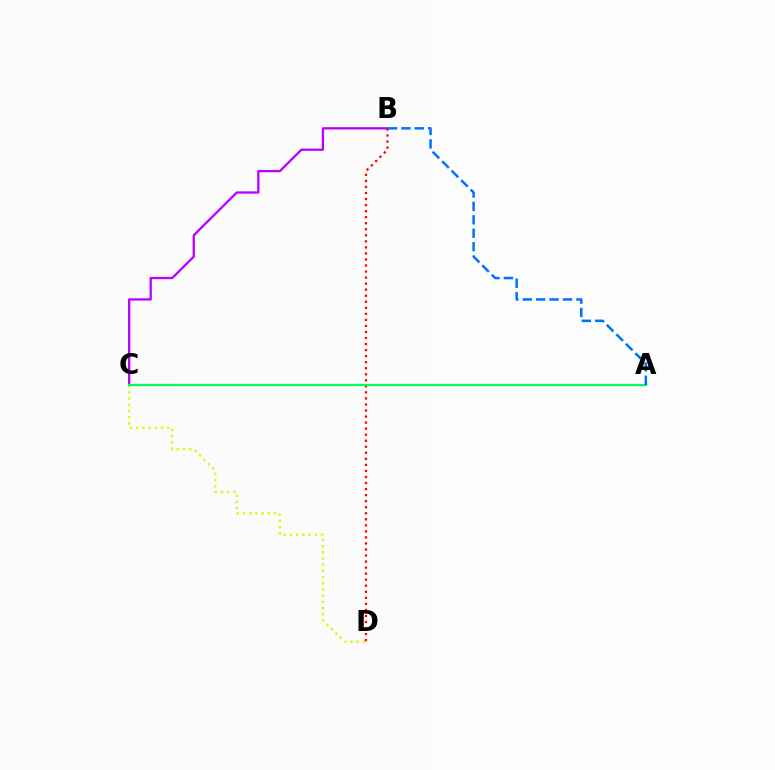{('B', 'C'): [{'color': '#b900ff', 'line_style': 'solid', 'thickness': 1.65}], ('C', 'D'): [{'color': '#d1ff00', 'line_style': 'dotted', 'thickness': 1.68}], ('B', 'D'): [{'color': '#ff0000', 'line_style': 'dotted', 'thickness': 1.64}], ('A', 'C'): [{'color': '#00ff5c', 'line_style': 'solid', 'thickness': 1.61}], ('A', 'B'): [{'color': '#0074ff', 'line_style': 'dashed', 'thickness': 1.82}]}